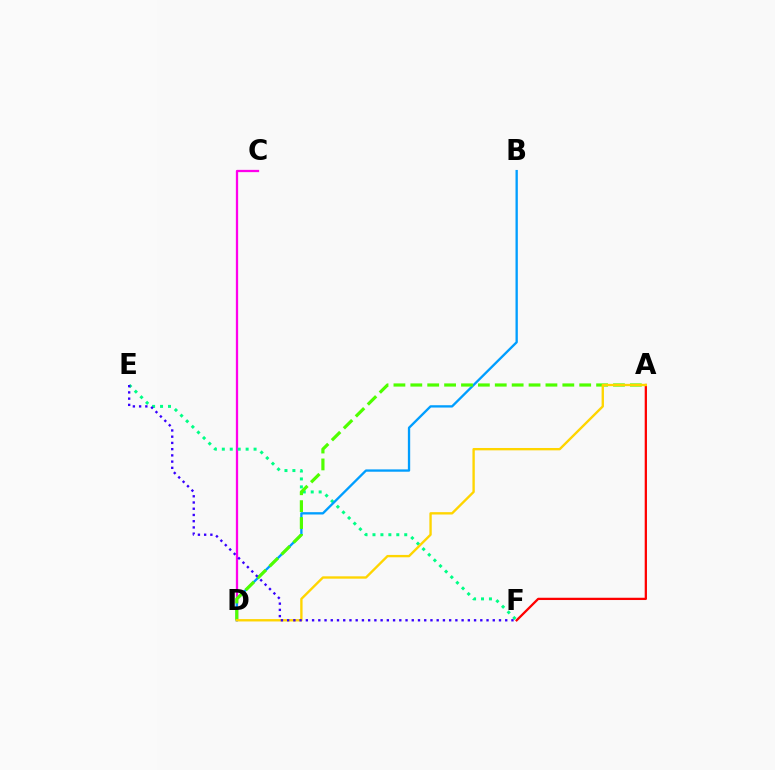{('A', 'F'): [{'color': '#ff0000', 'line_style': 'solid', 'thickness': 1.64}], ('C', 'D'): [{'color': '#ff00ed', 'line_style': 'solid', 'thickness': 1.64}], ('E', 'F'): [{'color': '#00ff86', 'line_style': 'dotted', 'thickness': 2.16}, {'color': '#3700ff', 'line_style': 'dotted', 'thickness': 1.69}], ('B', 'D'): [{'color': '#009eff', 'line_style': 'solid', 'thickness': 1.67}], ('A', 'D'): [{'color': '#4fff00', 'line_style': 'dashed', 'thickness': 2.29}, {'color': '#ffd500', 'line_style': 'solid', 'thickness': 1.7}]}